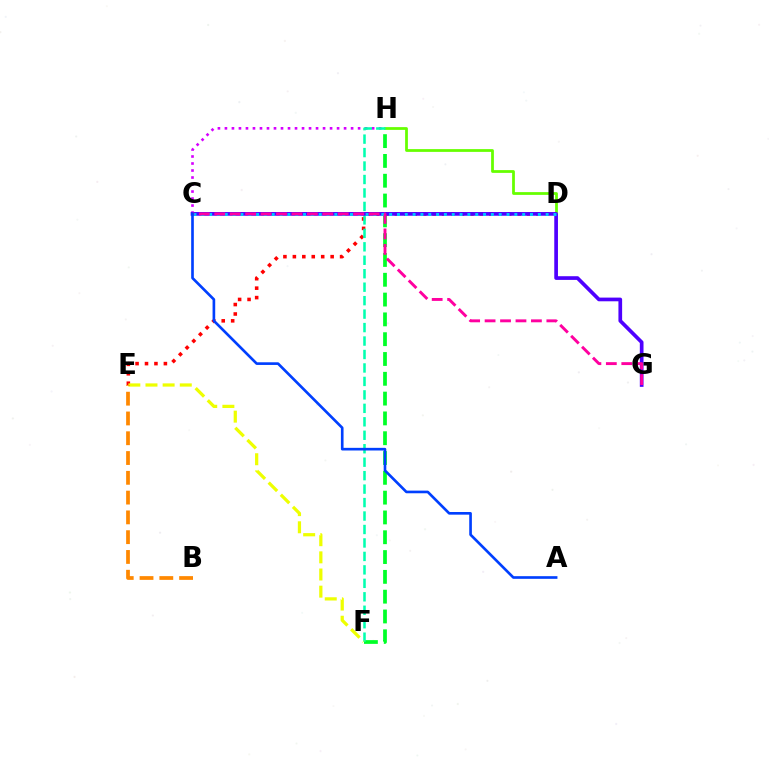{('F', 'H'): [{'color': '#00ff27', 'line_style': 'dashed', 'thickness': 2.69}, {'color': '#00ffaf', 'line_style': 'dashed', 'thickness': 1.83}], ('C', 'H'): [{'color': '#d600ff', 'line_style': 'dotted', 'thickness': 1.9}], ('D', 'H'): [{'color': '#66ff00', 'line_style': 'solid', 'thickness': 1.99}], ('D', 'E'): [{'color': '#ff0000', 'line_style': 'dotted', 'thickness': 2.57}], ('C', 'G'): [{'color': '#4f00ff', 'line_style': 'solid', 'thickness': 2.66}, {'color': '#ff00a0', 'line_style': 'dashed', 'thickness': 2.1}], ('E', 'F'): [{'color': '#eeff00', 'line_style': 'dashed', 'thickness': 2.33}], ('C', 'D'): [{'color': '#00c7ff', 'line_style': 'dotted', 'thickness': 2.13}], ('B', 'E'): [{'color': '#ff8800', 'line_style': 'dashed', 'thickness': 2.69}], ('A', 'C'): [{'color': '#003fff', 'line_style': 'solid', 'thickness': 1.91}]}